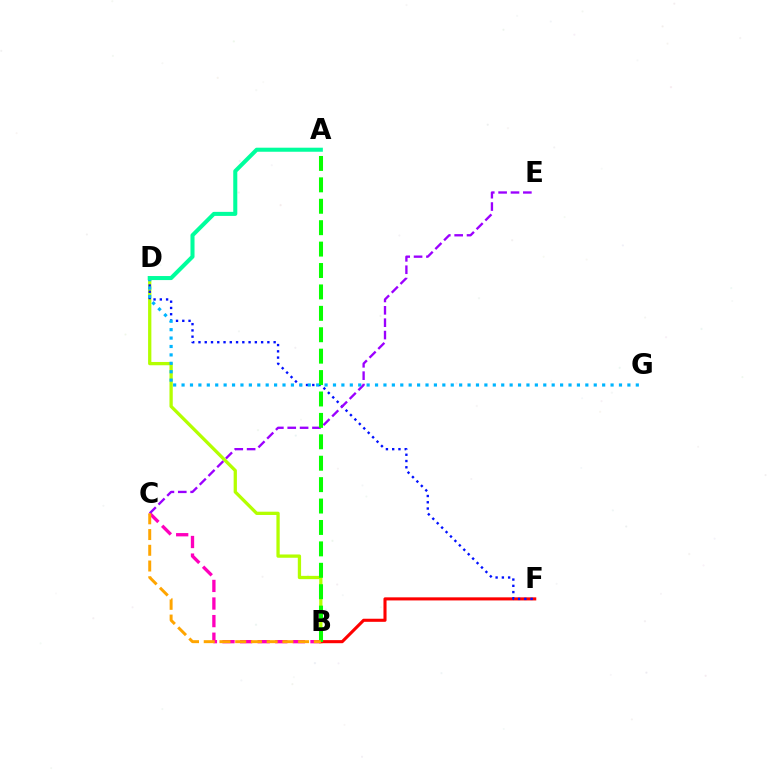{('B', 'D'): [{'color': '#b3ff00', 'line_style': 'solid', 'thickness': 2.36}], ('B', 'F'): [{'color': '#ff0000', 'line_style': 'solid', 'thickness': 2.22}], ('D', 'F'): [{'color': '#0010ff', 'line_style': 'dotted', 'thickness': 1.7}], ('B', 'C'): [{'color': '#ff00bd', 'line_style': 'dashed', 'thickness': 2.39}, {'color': '#ffa500', 'line_style': 'dashed', 'thickness': 2.14}], ('C', 'E'): [{'color': '#9b00ff', 'line_style': 'dashed', 'thickness': 1.68}], ('D', 'G'): [{'color': '#00b5ff', 'line_style': 'dotted', 'thickness': 2.29}], ('A', 'B'): [{'color': '#08ff00', 'line_style': 'dashed', 'thickness': 2.91}], ('A', 'D'): [{'color': '#00ff9d', 'line_style': 'solid', 'thickness': 2.91}]}